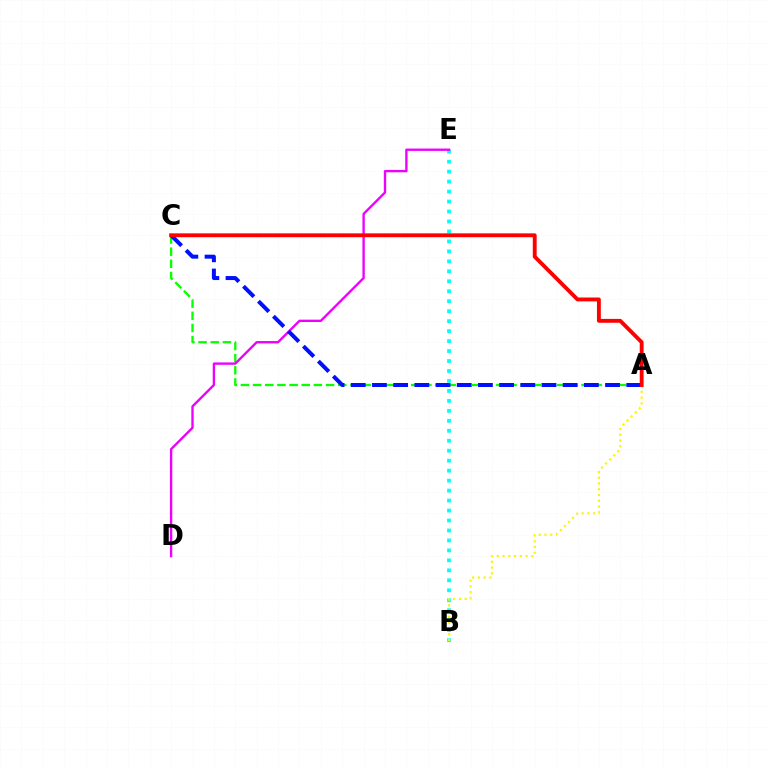{('B', 'E'): [{'color': '#00fff6', 'line_style': 'dotted', 'thickness': 2.71}], ('A', 'B'): [{'color': '#fcf500', 'line_style': 'dotted', 'thickness': 1.56}], ('A', 'C'): [{'color': '#08ff00', 'line_style': 'dashed', 'thickness': 1.65}, {'color': '#0010ff', 'line_style': 'dashed', 'thickness': 2.88}, {'color': '#ff0000', 'line_style': 'solid', 'thickness': 2.78}], ('D', 'E'): [{'color': '#ee00ff', 'line_style': 'solid', 'thickness': 1.7}]}